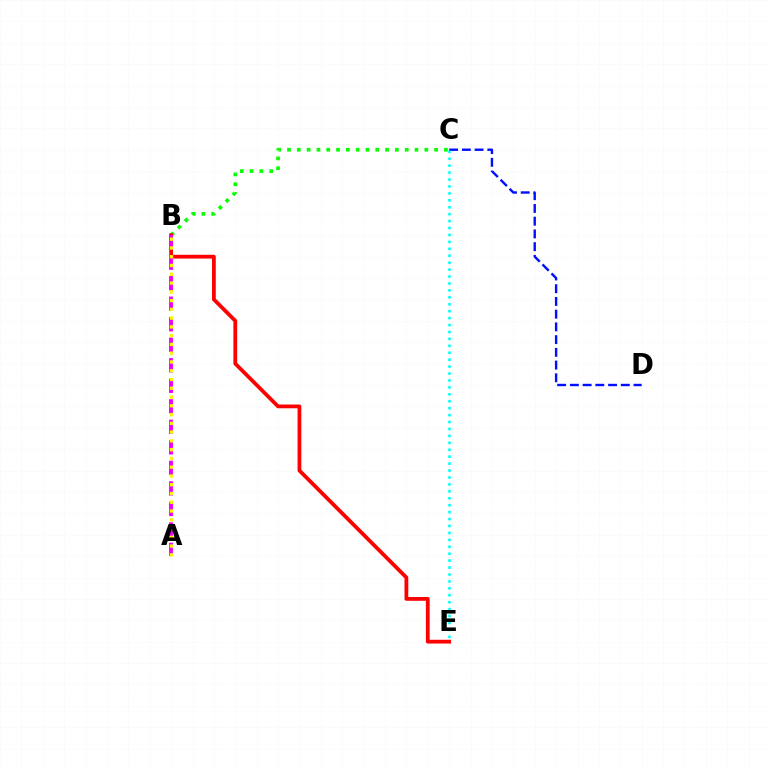{('C', 'D'): [{'color': '#0010ff', 'line_style': 'dashed', 'thickness': 1.73}], ('C', 'E'): [{'color': '#00fff6', 'line_style': 'dotted', 'thickness': 1.88}], ('B', 'C'): [{'color': '#08ff00', 'line_style': 'dotted', 'thickness': 2.66}], ('B', 'E'): [{'color': '#ff0000', 'line_style': 'solid', 'thickness': 2.72}], ('A', 'B'): [{'color': '#ee00ff', 'line_style': 'dashed', 'thickness': 2.79}, {'color': '#fcf500', 'line_style': 'dotted', 'thickness': 2.38}]}